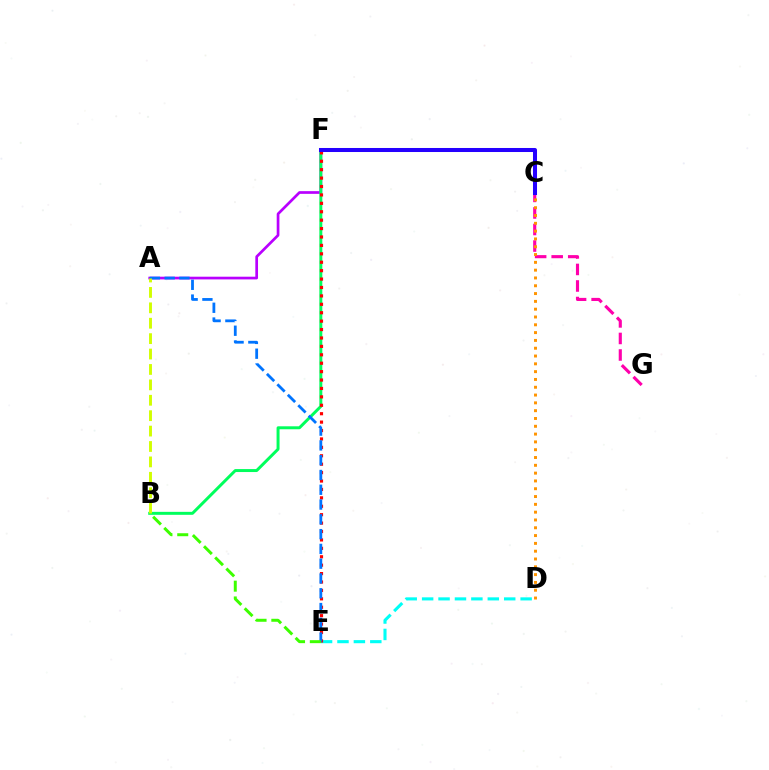{('D', 'E'): [{'color': '#00fff6', 'line_style': 'dashed', 'thickness': 2.23}], ('A', 'F'): [{'color': '#b900ff', 'line_style': 'solid', 'thickness': 1.95}], ('B', 'F'): [{'color': '#00ff5c', 'line_style': 'solid', 'thickness': 2.14}], ('C', 'G'): [{'color': '#ff00ac', 'line_style': 'dashed', 'thickness': 2.25}], ('C', 'D'): [{'color': '#ff9400', 'line_style': 'dotted', 'thickness': 2.12}], ('E', 'F'): [{'color': '#ff0000', 'line_style': 'dotted', 'thickness': 2.29}], ('A', 'E'): [{'color': '#0074ff', 'line_style': 'dashed', 'thickness': 2.01}], ('C', 'F'): [{'color': '#2500ff', 'line_style': 'solid', 'thickness': 2.9}], ('A', 'B'): [{'color': '#d1ff00', 'line_style': 'dashed', 'thickness': 2.09}], ('B', 'E'): [{'color': '#3dff00', 'line_style': 'dashed', 'thickness': 2.14}]}